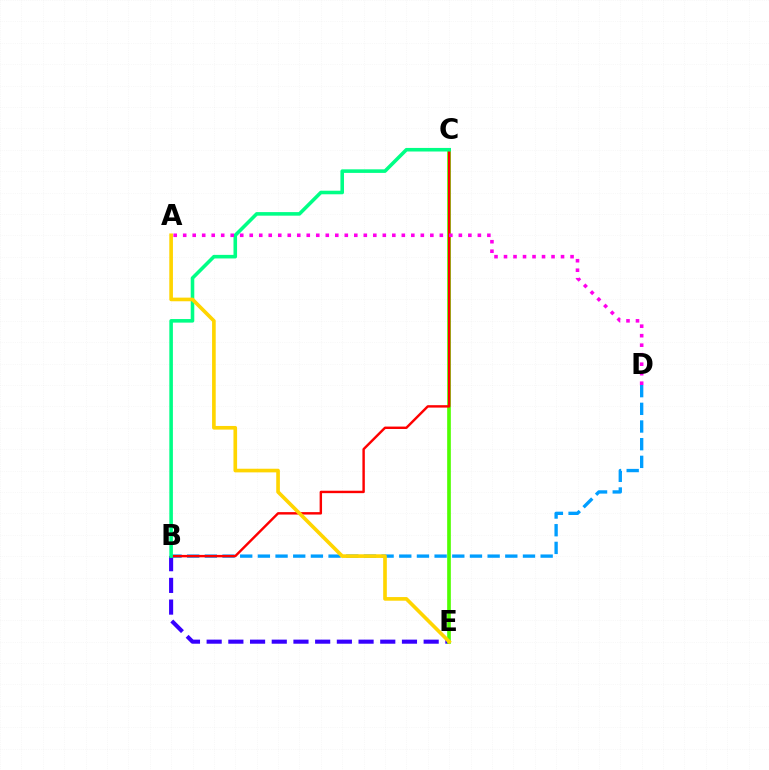{('B', 'D'): [{'color': '#009eff', 'line_style': 'dashed', 'thickness': 2.4}], ('B', 'E'): [{'color': '#3700ff', 'line_style': 'dashed', 'thickness': 2.95}], ('C', 'E'): [{'color': '#4fff00', 'line_style': 'solid', 'thickness': 2.64}], ('B', 'C'): [{'color': '#ff0000', 'line_style': 'solid', 'thickness': 1.75}, {'color': '#00ff86', 'line_style': 'solid', 'thickness': 2.57}], ('A', 'E'): [{'color': '#ffd500', 'line_style': 'solid', 'thickness': 2.62}], ('A', 'D'): [{'color': '#ff00ed', 'line_style': 'dotted', 'thickness': 2.58}]}